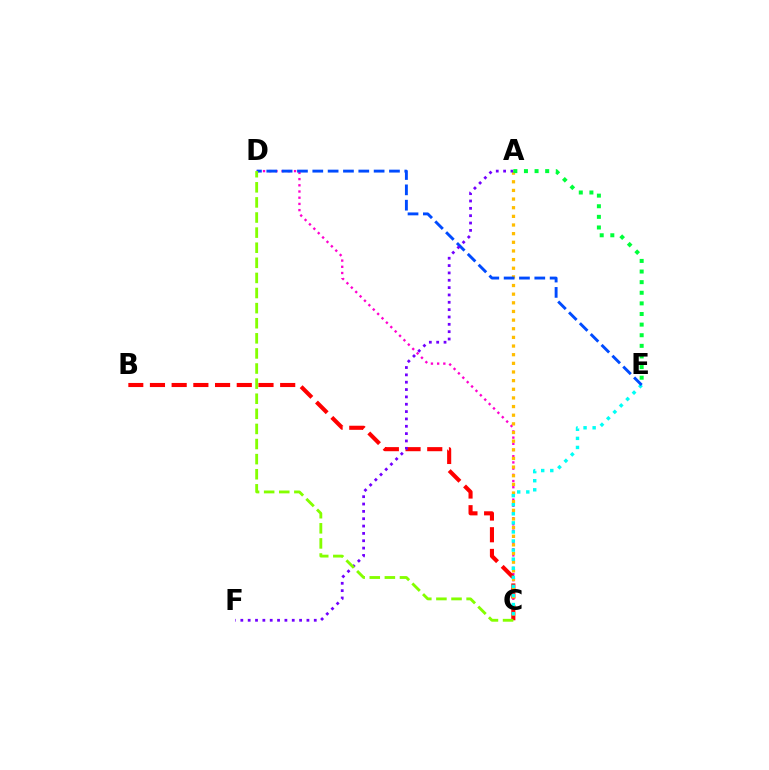{('C', 'D'): [{'color': '#ff00cf', 'line_style': 'dotted', 'thickness': 1.68}, {'color': '#84ff00', 'line_style': 'dashed', 'thickness': 2.05}], ('B', 'C'): [{'color': '#ff0000', 'line_style': 'dashed', 'thickness': 2.95}], ('A', 'C'): [{'color': '#ffbd00', 'line_style': 'dotted', 'thickness': 2.35}], ('C', 'E'): [{'color': '#00fff6', 'line_style': 'dotted', 'thickness': 2.47}], ('D', 'E'): [{'color': '#004bff', 'line_style': 'dashed', 'thickness': 2.08}], ('A', 'F'): [{'color': '#7200ff', 'line_style': 'dotted', 'thickness': 2.0}], ('A', 'E'): [{'color': '#00ff39', 'line_style': 'dotted', 'thickness': 2.88}]}